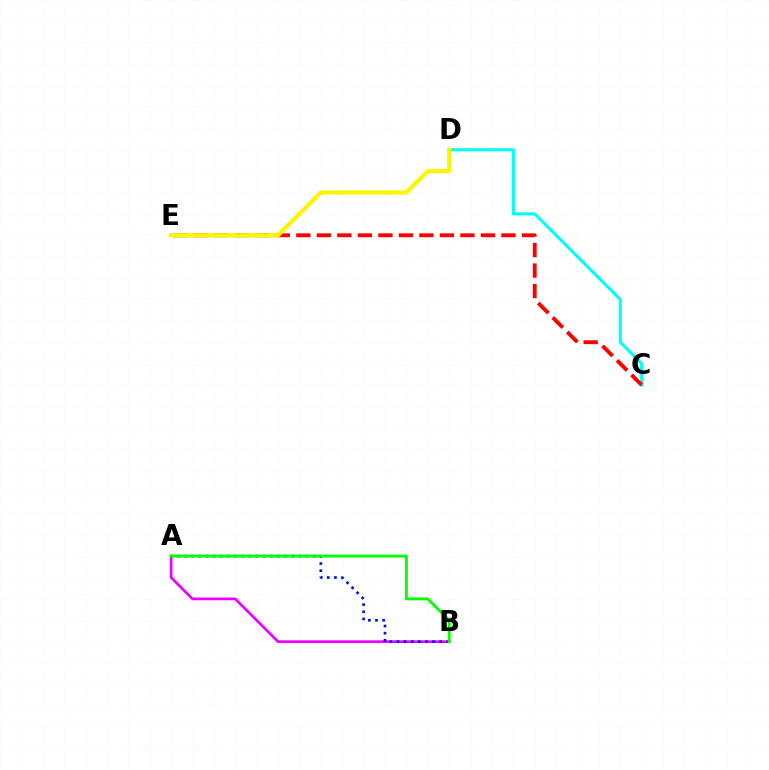{('A', 'B'): [{'color': '#ee00ff', 'line_style': 'solid', 'thickness': 1.95}, {'color': '#0010ff', 'line_style': 'dotted', 'thickness': 1.94}, {'color': '#08ff00', 'line_style': 'solid', 'thickness': 2.1}], ('C', 'D'): [{'color': '#00fff6', 'line_style': 'solid', 'thickness': 2.24}], ('C', 'E'): [{'color': '#ff0000', 'line_style': 'dashed', 'thickness': 2.79}], ('D', 'E'): [{'color': '#fcf500', 'line_style': 'solid', 'thickness': 2.99}]}